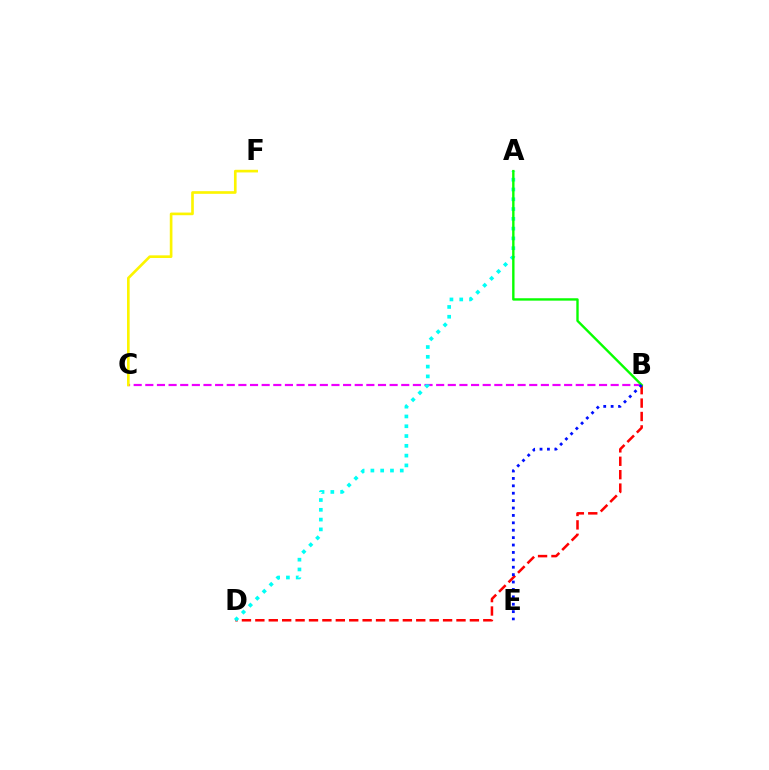{('B', 'C'): [{'color': '#ee00ff', 'line_style': 'dashed', 'thickness': 1.58}], ('B', 'D'): [{'color': '#ff0000', 'line_style': 'dashed', 'thickness': 1.82}], ('A', 'D'): [{'color': '#00fff6', 'line_style': 'dotted', 'thickness': 2.66}], ('A', 'B'): [{'color': '#08ff00', 'line_style': 'solid', 'thickness': 1.72}], ('B', 'E'): [{'color': '#0010ff', 'line_style': 'dotted', 'thickness': 2.01}], ('C', 'F'): [{'color': '#fcf500', 'line_style': 'solid', 'thickness': 1.91}]}